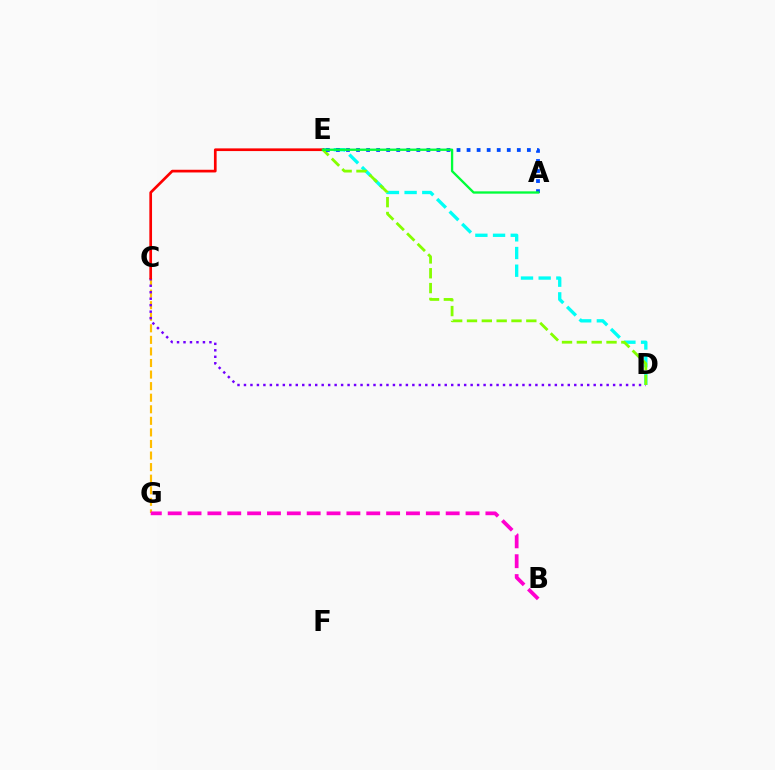{('D', 'E'): [{'color': '#00fff6', 'line_style': 'dashed', 'thickness': 2.4}, {'color': '#84ff00', 'line_style': 'dashed', 'thickness': 2.02}], ('C', 'G'): [{'color': '#ffbd00', 'line_style': 'dashed', 'thickness': 1.57}], ('C', 'D'): [{'color': '#7200ff', 'line_style': 'dotted', 'thickness': 1.76}], ('C', 'E'): [{'color': '#ff0000', 'line_style': 'solid', 'thickness': 1.94}], ('B', 'G'): [{'color': '#ff00cf', 'line_style': 'dashed', 'thickness': 2.7}], ('A', 'E'): [{'color': '#004bff', 'line_style': 'dotted', 'thickness': 2.73}, {'color': '#00ff39', 'line_style': 'solid', 'thickness': 1.67}]}